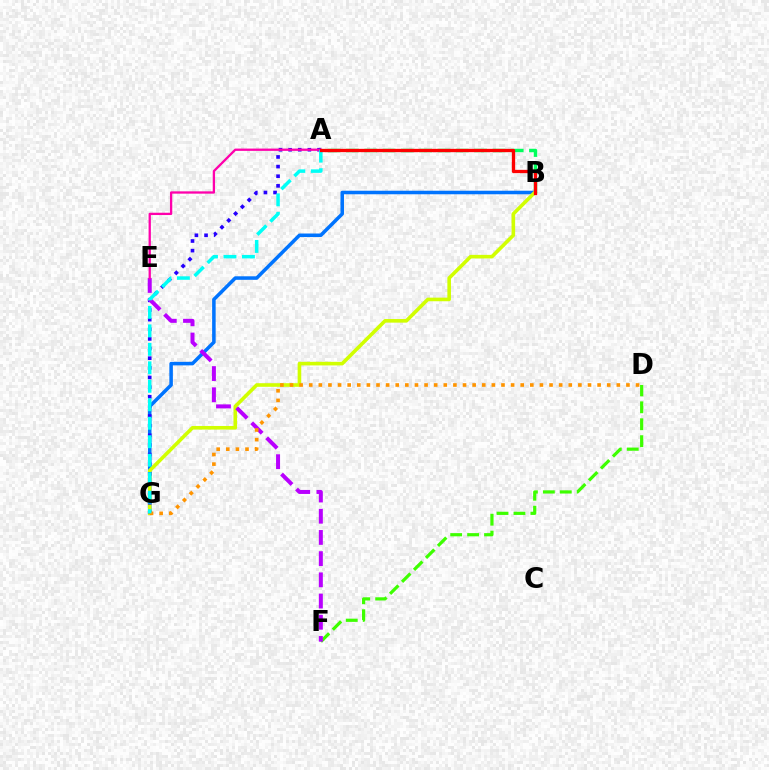{('B', 'G'): [{'color': '#0074ff', 'line_style': 'solid', 'thickness': 2.54}, {'color': '#d1ff00', 'line_style': 'solid', 'thickness': 2.6}], ('D', 'F'): [{'color': '#3dff00', 'line_style': 'dashed', 'thickness': 2.3}], ('A', 'B'): [{'color': '#00ff5c', 'line_style': 'dashed', 'thickness': 2.49}, {'color': '#ff0000', 'line_style': 'solid', 'thickness': 2.38}], ('A', 'G'): [{'color': '#2500ff', 'line_style': 'dotted', 'thickness': 2.62}, {'color': '#00fff6', 'line_style': 'dashed', 'thickness': 2.51}], ('E', 'F'): [{'color': '#b900ff', 'line_style': 'dashed', 'thickness': 2.88}], ('D', 'G'): [{'color': '#ff9400', 'line_style': 'dotted', 'thickness': 2.61}], ('A', 'E'): [{'color': '#ff00ac', 'line_style': 'solid', 'thickness': 1.65}]}